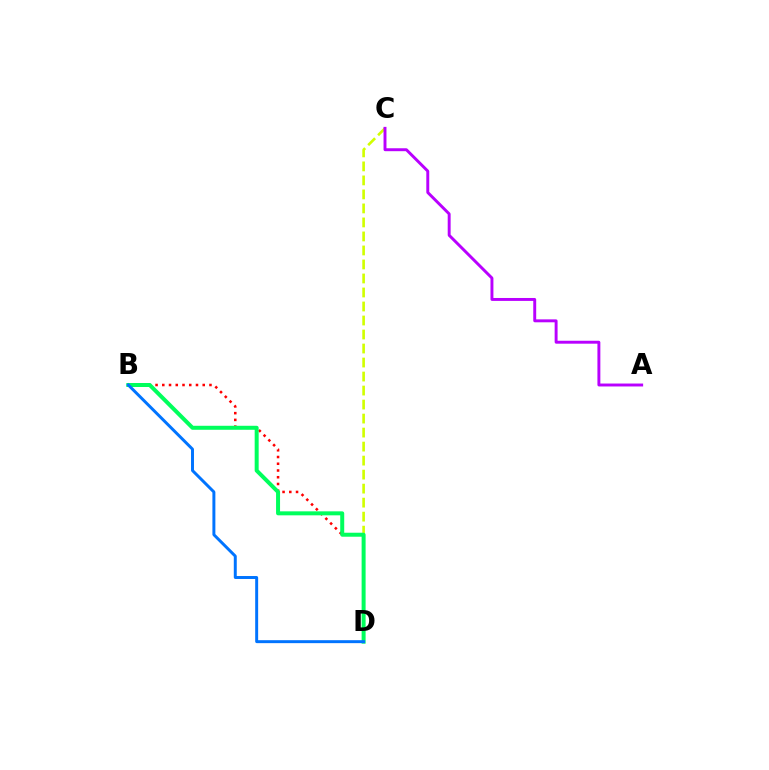{('C', 'D'): [{'color': '#d1ff00', 'line_style': 'dashed', 'thickness': 1.9}], ('B', 'D'): [{'color': '#ff0000', 'line_style': 'dotted', 'thickness': 1.83}, {'color': '#00ff5c', 'line_style': 'solid', 'thickness': 2.87}, {'color': '#0074ff', 'line_style': 'solid', 'thickness': 2.13}], ('A', 'C'): [{'color': '#b900ff', 'line_style': 'solid', 'thickness': 2.11}]}